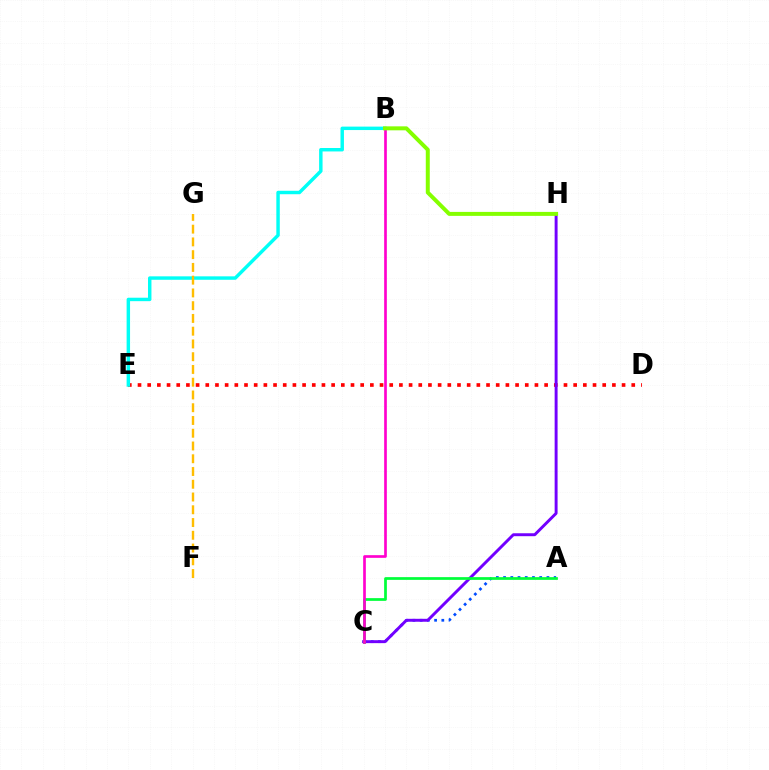{('A', 'C'): [{'color': '#004bff', 'line_style': 'dotted', 'thickness': 1.96}, {'color': '#00ff39', 'line_style': 'solid', 'thickness': 1.96}], ('D', 'E'): [{'color': '#ff0000', 'line_style': 'dotted', 'thickness': 2.63}], ('C', 'H'): [{'color': '#7200ff', 'line_style': 'solid', 'thickness': 2.11}], ('B', 'C'): [{'color': '#ff00cf', 'line_style': 'solid', 'thickness': 1.93}], ('B', 'E'): [{'color': '#00fff6', 'line_style': 'solid', 'thickness': 2.48}], ('F', 'G'): [{'color': '#ffbd00', 'line_style': 'dashed', 'thickness': 1.73}], ('B', 'H'): [{'color': '#84ff00', 'line_style': 'solid', 'thickness': 2.86}]}